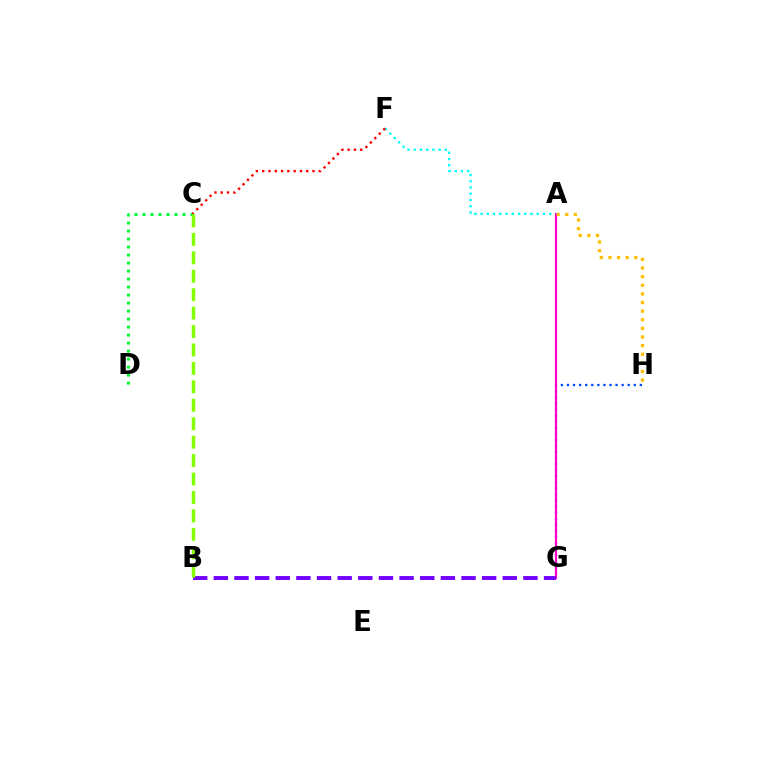{('G', 'H'): [{'color': '#004bff', 'line_style': 'dotted', 'thickness': 1.65}], ('C', 'D'): [{'color': '#00ff39', 'line_style': 'dotted', 'thickness': 2.17}], ('A', 'F'): [{'color': '#00fff6', 'line_style': 'dotted', 'thickness': 1.7}], ('C', 'F'): [{'color': '#ff0000', 'line_style': 'dotted', 'thickness': 1.71}], ('A', 'G'): [{'color': '#ff00cf', 'line_style': 'solid', 'thickness': 1.55}], ('B', 'G'): [{'color': '#7200ff', 'line_style': 'dashed', 'thickness': 2.8}], ('A', 'H'): [{'color': '#ffbd00', 'line_style': 'dotted', 'thickness': 2.34}], ('B', 'C'): [{'color': '#84ff00', 'line_style': 'dashed', 'thickness': 2.5}]}